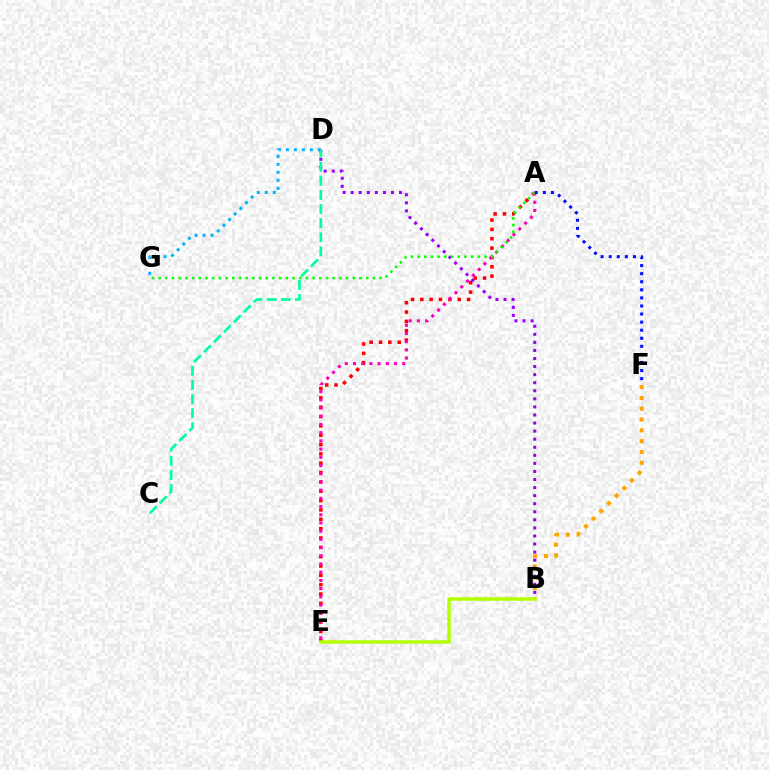{('B', 'F'): [{'color': '#ffa500', 'line_style': 'dotted', 'thickness': 2.94}], ('D', 'G'): [{'color': '#00b5ff', 'line_style': 'dotted', 'thickness': 2.17}], ('A', 'E'): [{'color': '#ff0000', 'line_style': 'dotted', 'thickness': 2.54}, {'color': '#ff00bd', 'line_style': 'dotted', 'thickness': 2.23}], ('B', 'D'): [{'color': '#9b00ff', 'line_style': 'dotted', 'thickness': 2.19}], ('C', 'D'): [{'color': '#00ff9d', 'line_style': 'dashed', 'thickness': 1.92}], ('B', 'E'): [{'color': '#b3ff00', 'line_style': 'solid', 'thickness': 2.53}], ('A', 'G'): [{'color': '#08ff00', 'line_style': 'dotted', 'thickness': 1.82}], ('A', 'F'): [{'color': '#0010ff', 'line_style': 'dotted', 'thickness': 2.19}]}